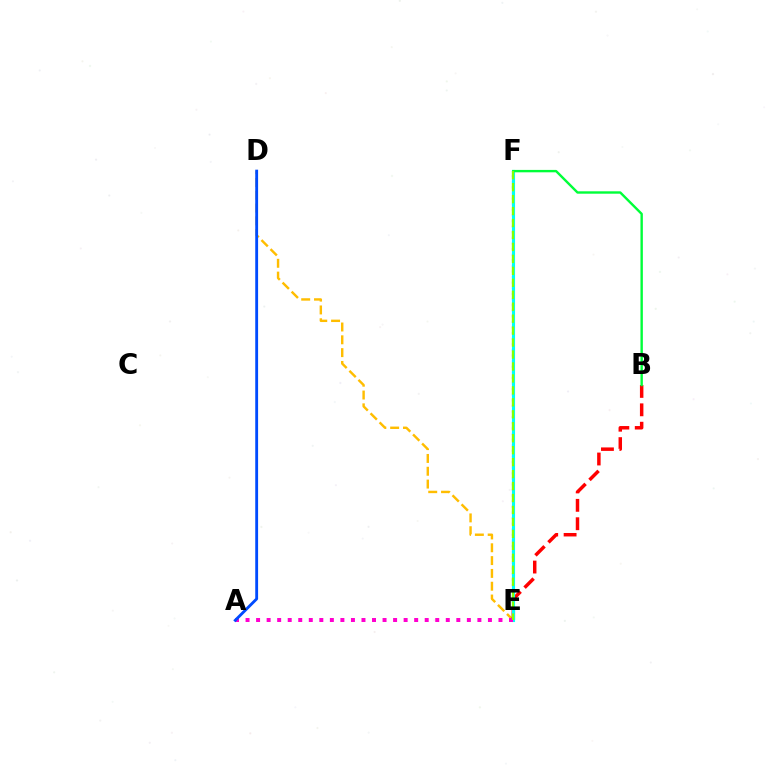{('D', 'E'): [{'color': '#ffbd00', 'line_style': 'dashed', 'thickness': 1.74}], ('B', 'E'): [{'color': '#ff0000', 'line_style': 'dashed', 'thickness': 2.5}], ('E', 'F'): [{'color': '#7200ff', 'line_style': 'dotted', 'thickness': 1.52}, {'color': '#00fff6', 'line_style': 'solid', 'thickness': 2.25}, {'color': '#84ff00', 'line_style': 'dashed', 'thickness': 1.62}], ('A', 'E'): [{'color': '#ff00cf', 'line_style': 'dotted', 'thickness': 2.86}], ('A', 'D'): [{'color': '#004bff', 'line_style': 'solid', 'thickness': 2.05}], ('B', 'F'): [{'color': '#00ff39', 'line_style': 'solid', 'thickness': 1.72}]}